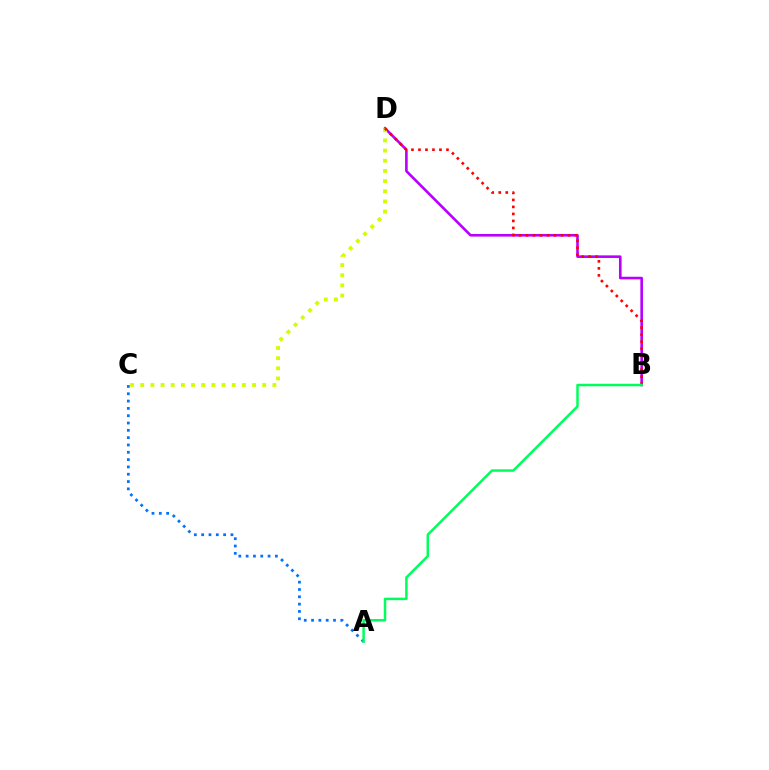{('B', 'D'): [{'color': '#b900ff', 'line_style': 'solid', 'thickness': 1.88}, {'color': '#ff0000', 'line_style': 'dotted', 'thickness': 1.9}], ('C', 'D'): [{'color': '#d1ff00', 'line_style': 'dotted', 'thickness': 2.76}], ('A', 'C'): [{'color': '#0074ff', 'line_style': 'dotted', 'thickness': 1.99}], ('A', 'B'): [{'color': '#00ff5c', 'line_style': 'solid', 'thickness': 1.8}]}